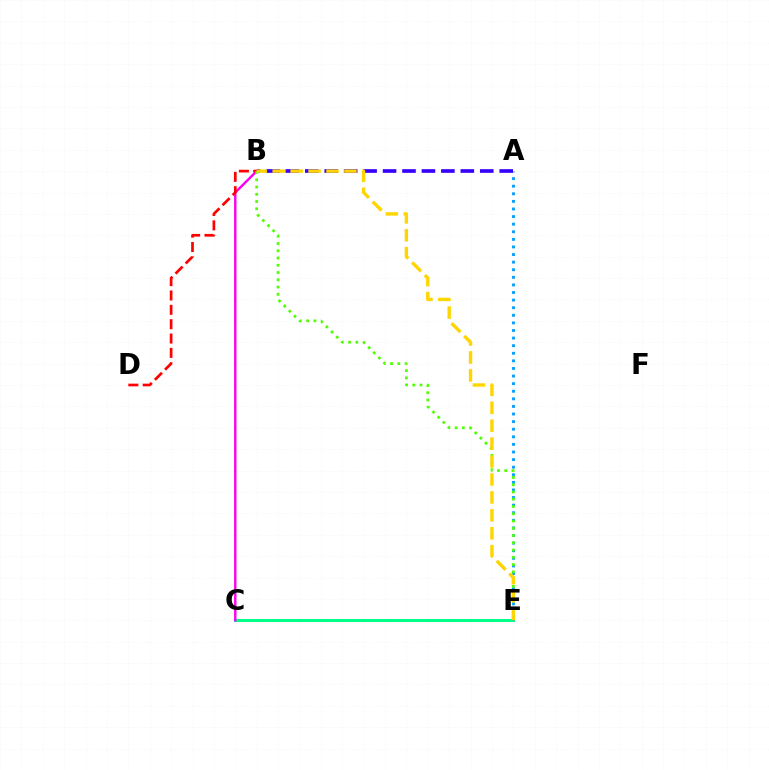{('C', 'E'): [{'color': '#00ff86', 'line_style': 'solid', 'thickness': 2.16}], ('A', 'E'): [{'color': '#009eff', 'line_style': 'dotted', 'thickness': 2.06}], ('A', 'B'): [{'color': '#3700ff', 'line_style': 'dashed', 'thickness': 2.64}], ('B', 'C'): [{'color': '#ff00ed', 'line_style': 'solid', 'thickness': 1.74}], ('B', 'D'): [{'color': '#ff0000', 'line_style': 'dashed', 'thickness': 1.95}], ('B', 'E'): [{'color': '#4fff00', 'line_style': 'dotted', 'thickness': 1.97}, {'color': '#ffd500', 'line_style': 'dashed', 'thickness': 2.44}]}